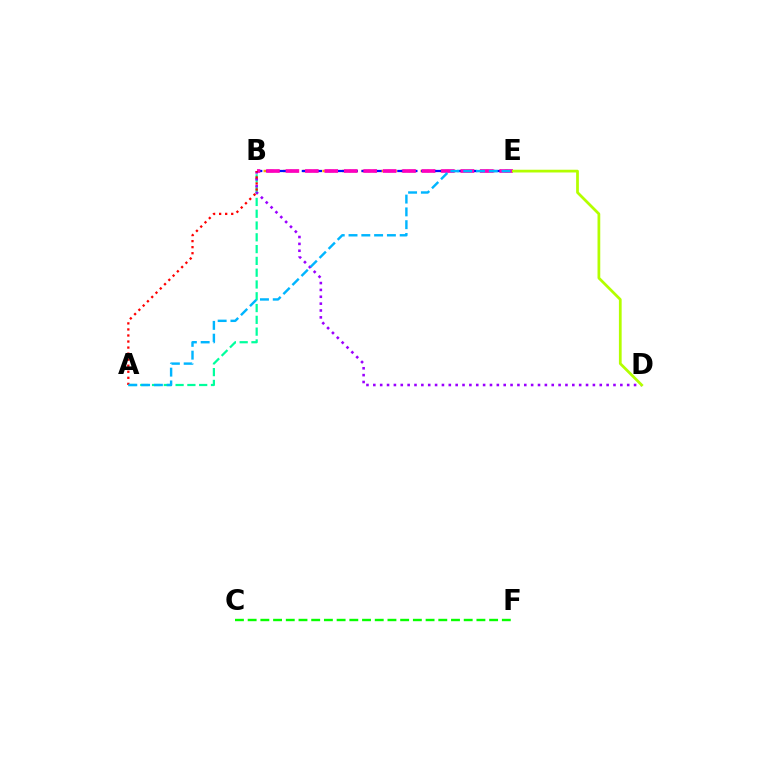{('B', 'E'): [{'color': '#ffa500', 'line_style': 'dotted', 'thickness': 1.78}, {'color': '#0010ff', 'line_style': 'dashed', 'thickness': 1.62}, {'color': '#ff00bd', 'line_style': 'dashed', 'thickness': 2.64}], ('A', 'B'): [{'color': '#00ff9d', 'line_style': 'dashed', 'thickness': 1.6}, {'color': '#ff0000', 'line_style': 'dotted', 'thickness': 1.64}], ('B', 'D'): [{'color': '#9b00ff', 'line_style': 'dotted', 'thickness': 1.86}], ('D', 'E'): [{'color': '#b3ff00', 'line_style': 'solid', 'thickness': 1.98}], ('C', 'F'): [{'color': '#08ff00', 'line_style': 'dashed', 'thickness': 1.73}], ('A', 'E'): [{'color': '#00b5ff', 'line_style': 'dashed', 'thickness': 1.74}]}